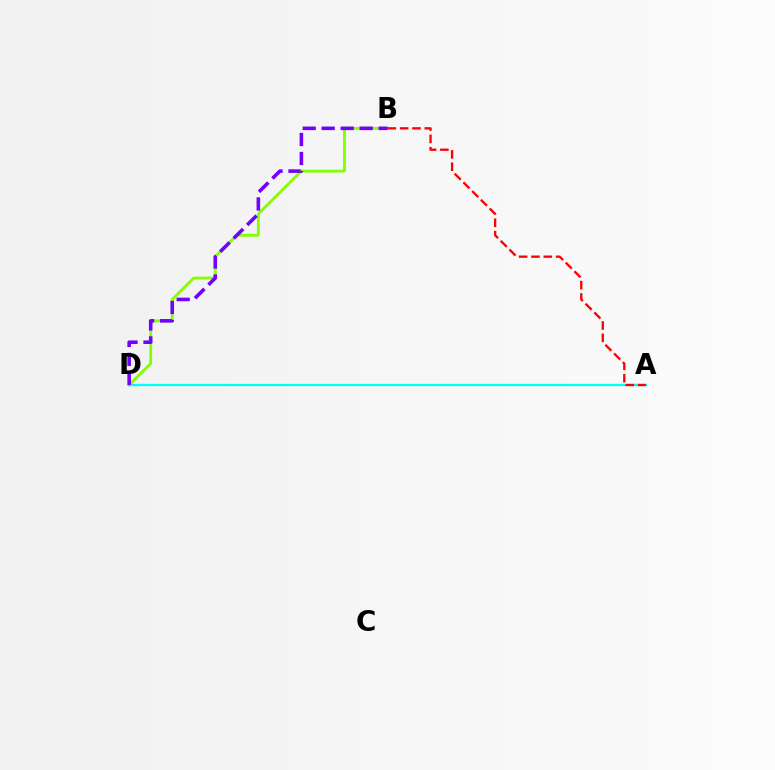{('B', 'D'): [{'color': '#84ff00', 'line_style': 'solid', 'thickness': 2.04}, {'color': '#7200ff', 'line_style': 'dashed', 'thickness': 2.58}], ('A', 'D'): [{'color': '#00fff6', 'line_style': 'solid', 'thickness': 1.66}], ('A', 'B'): [{'color': '#ff0000', 'line_style': 'dashed', 'thickness': 1.68}]}